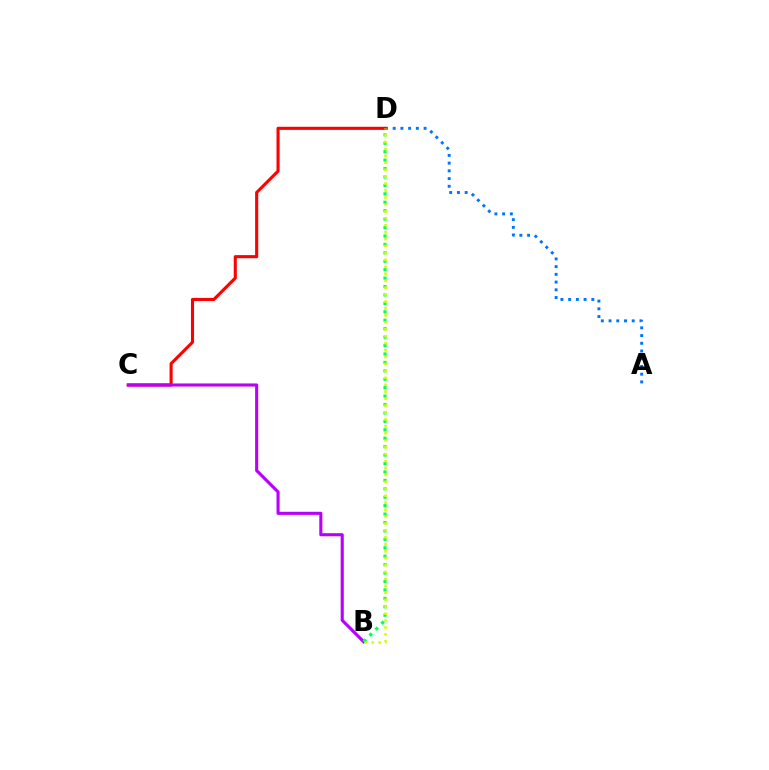{('A', 'D'): [{'color': '#0074ff', 'line_style': 'dotted', 'thickness': 2.1}], ('C', 'D'): [{'color': '#ff0000', 'line_style': 'solid', 'thickness': 2.23}], ('B', 'C'): [{'color': '#b900ff', 'line_style': 'solid', 'thickness': 2.23}], ('B', 'D'): [{'color': '#00ff5c', 'line_style': 'dotted', 'thickness': 2.29}, {'color': '#d1ff00', 'line_style': 'dotted', 'thickness': 1.88}]}